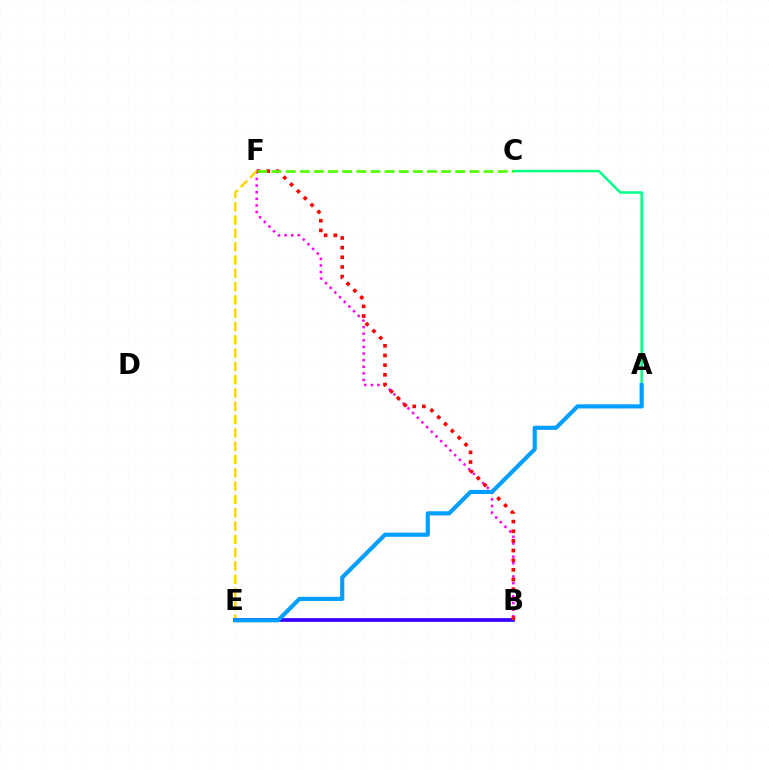{('B', 'F'): [{'color': '#ff00ed', 'line_style': 'dotted', 'thickness': 1.8}, {'color': '#ff0000', 'line_style': 'dotted', 'thickness': 2.62}], ('E', 'F'): [{'color': '#ffd500', 'line_style': 'dashed', 'thickness': 1.81}], ('A', 'C'): [{'color': '#00ff86', 'line_style': 'solid', 'thickness': 1.79}], ('B', 'E'): [{'color': '#3700ff', 'line_style': 'solid', 'thickness': 2.67}], ('A', 'E'): [{'color': '#009eff', 'line_style': 'solid', 'thickness': 2.98}], ('C', 'F'): [{'color': '#4fff00', 'line_style': 'dashed', 'thickness': 1.92}]}